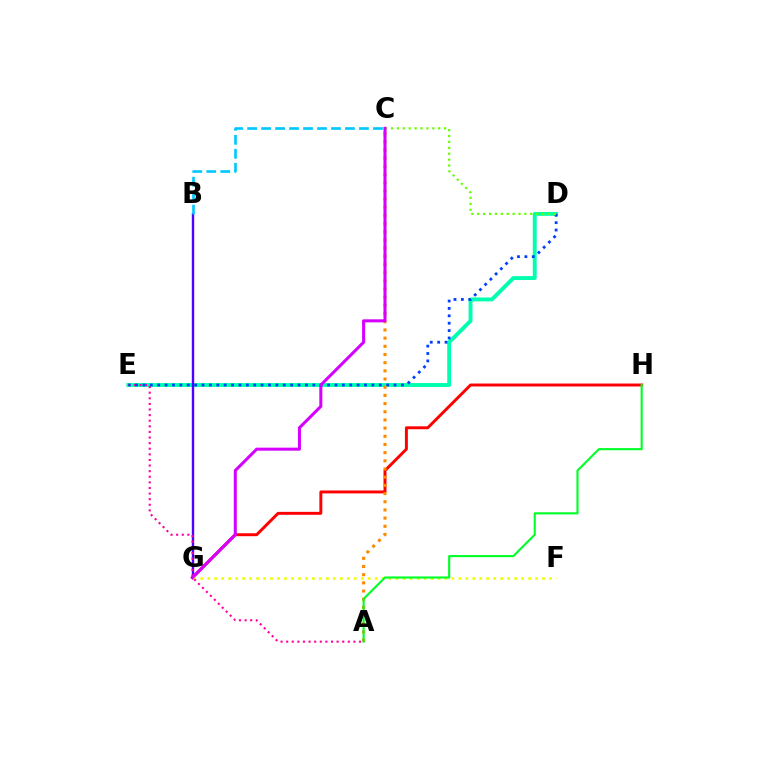{('G', 'H'): [{'color': '#ff0000', 'line_style': 'solid', 'thickness': 2.11}], ('D', 'E'): [{'color': '#00ffaf', 'line_style': 'solid', 'thickness': 2.81}, {'color': '#003fff', 'line_style': 'dotted', 'thickness': 2.01}], ('B', 'G'): [{'color': '#4f00ff', 'line_style': 'solid', 'thickness': 1.72}], ('F', 'G'): [{'color': '#eeff00', 'line_style': 'dotted', 'thickness': 1.9}], ('A', 'E'): [{'color': '#ff00a0', 'line_style': 'dotted', 'thickness': 1.52}], ('B', 'C'): [{'color': '#00c7ff', 'line_style': 'dashed', 'thickness': 1.9}], ('C', 'D'): [{'color': '#66ff00', 'line_style': 'dotted', 'thickness': 1.6}], ('A', 'C'): [{'color': '#ff8800', 'line_style': 'dotted', 'thickness': 2.22}], ('A', 'H'): [{'color': '#00ff27', 'line_style': 'solid', 'thickness': 1.53}], ('C', 'G'): [{'color': '#d600ff', 'line_style': 'solid', 'thickness': 2.19}]}